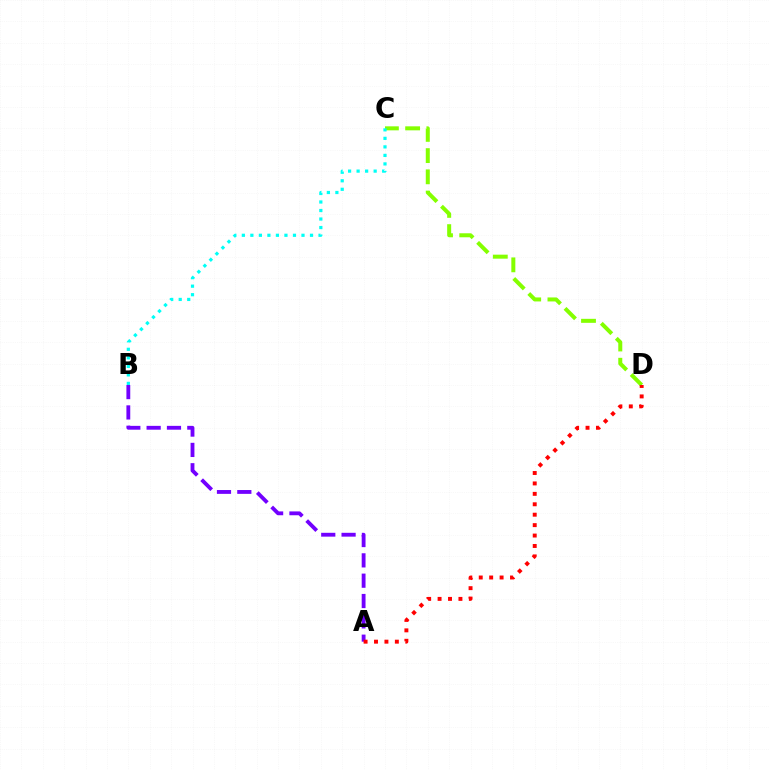{('C', 'D'): [{'color': '#84ff00', 'line_style': 'dashed', 'thickness': 2.88}], ('B', 'C'): [{'color': '#00fff6', 'line_style': 'dotted', 'thickness': 2.32}], ('A', 'B'): [{'color': '#7200ff', 'line_style': 'dashed', 'thickness': 2.76}], ('A', 'D'): [{'color': '#ff0000', 'line_style': 'dotted', 'thickness': 2.83}]}